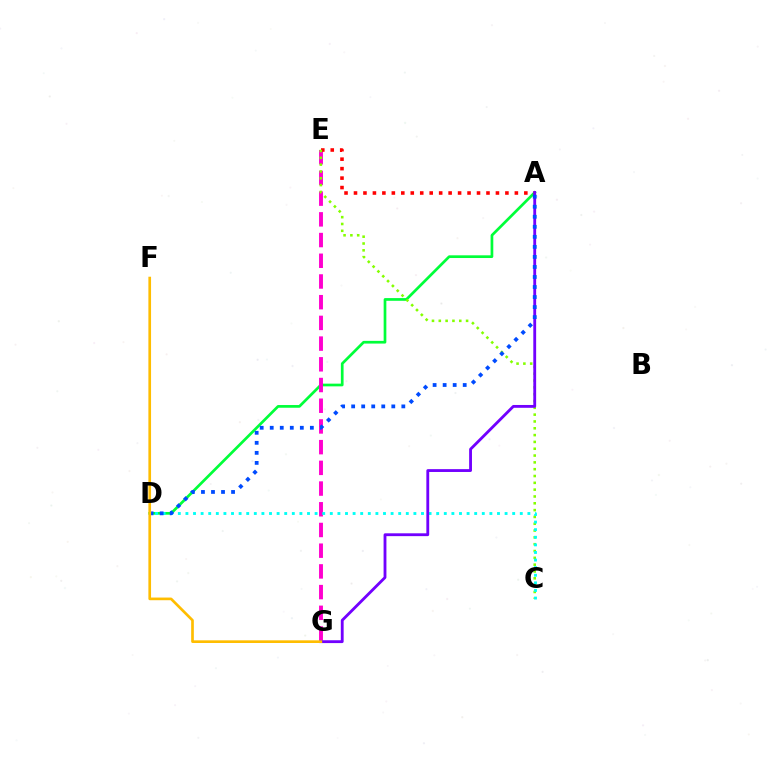{('A', 'D'): [{'color': '#00ff39', 'line_style': 'solid', 'thickness': 1.95}, {'color': '#004bff', 'line_style': 'dotted', 'thickness': 2.73}], ('E', 'G'): [{'color': '#ff00cf', 'line_style': 'dashed', 'thickness': 2.81}], ('A', 'E'): [{'color': '#ff0000', 'line_style': 'dotted', 'thickness': 2.57}], ('C', 'E'): [{'color': '#84ff00', 'line_style': 'dotted', 'thickness': 1.85}], ('C', 'D'): [{'color': '#00fff6', 'line_style': 'dotted', 'thickness': 2.06}], ('A', 'G'): [{'color': '#7200ff', 'line_style': 'solid', 'thickness': 2.04}], ('F', 'G'): [{'color': '#ffbd00', 'line_style': 'solid', 'thickness': 1.92}]}